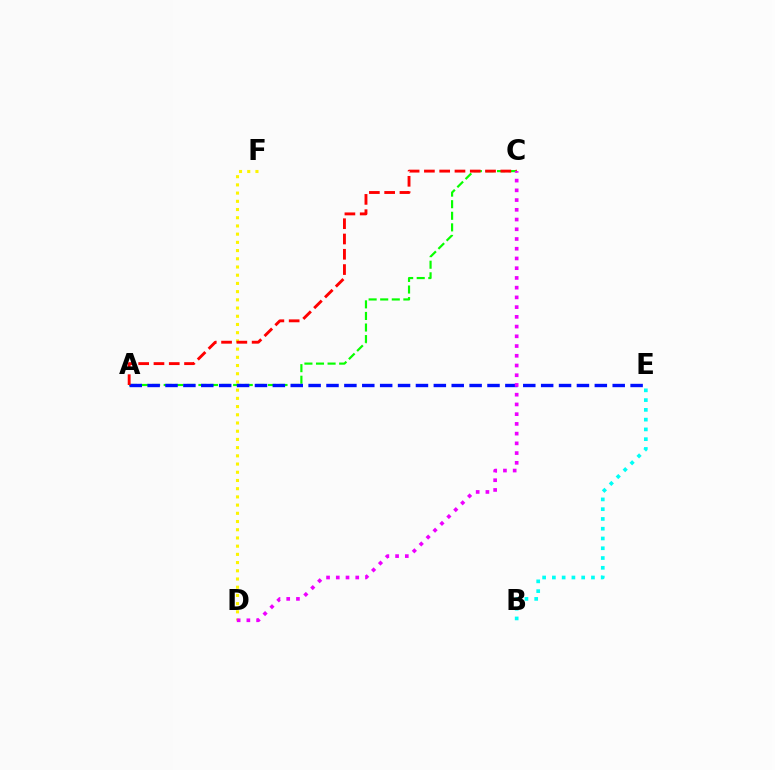{('A', 'C'): [{'color': '#08ff00', 'line_style': 'dashed', 'thickness': 1.57}, {'color': '#ff0000', 'line_style': 'dashed', 'thickness': 2.08}], ('D', 'F'): [{'color': '#fcf500', 'line_style': 'dotted', 'thickness': 2.23}], ('A', 'E'): [{'color': '#0010ff', 'line_style': 'dashed', 'thickness': 2.43}], ('B', 'E'): [{'color': '#00fff6', 'line_style': 'dotted', 'thickness': 2.65}], ('C', 'D'): [{'color': '#ee00ff', 'line_style': 'dotted', 'thickness': 2.64}]}